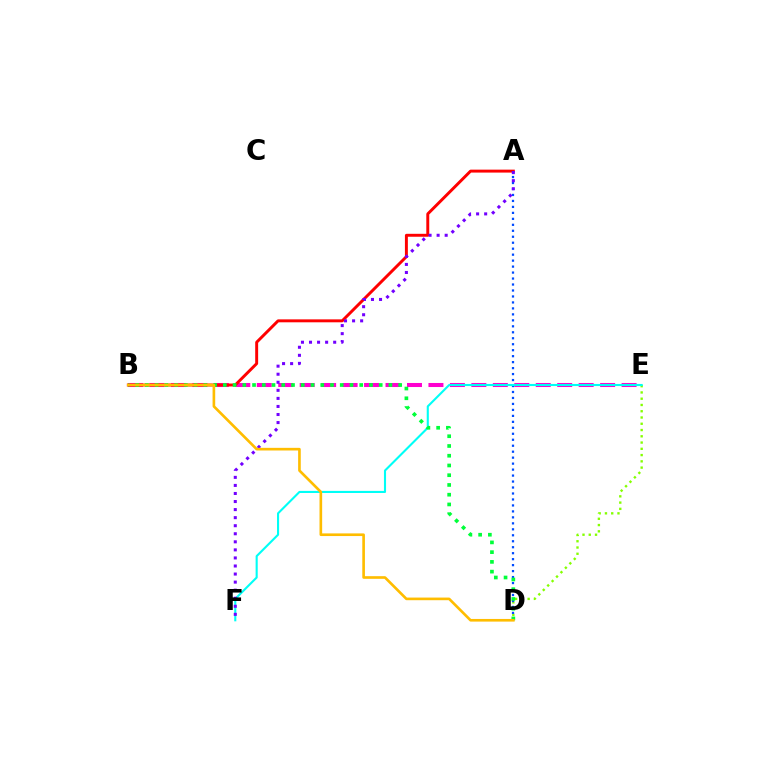{('B', 'E'): [{'color': '#ff00cf', 'line_style': 'dashed', 'thickness': 2.92}], ('D', 'E'): [{'color': '#84ff00', 'line_style': 'dotted', 'thickness': 1.7}], ('A', 'B'): [{'color': '#ff0000', 'line_style': 'solid', 'thickness': 2.12}], ('A', 'D'): [{'color': '#004bff', 'line_style': 'dotted', 'thickness': 1.62}], ('E', 'F'): [{'color': '#00fff6', 'line_style': 'solid', 'thickness': 1.51}], ('B', 'D'): [{'color': '#00ff39', 'line_style': 'dotted', 'thickness': 2.65}, {'color': '#ffbd00', 'line_style': 'solid', 'thickness': 1.91}], ('A', 'F'): [{'color': '#7200ff', 'line_style': 'dotted', 'thickness': 2.19}]}